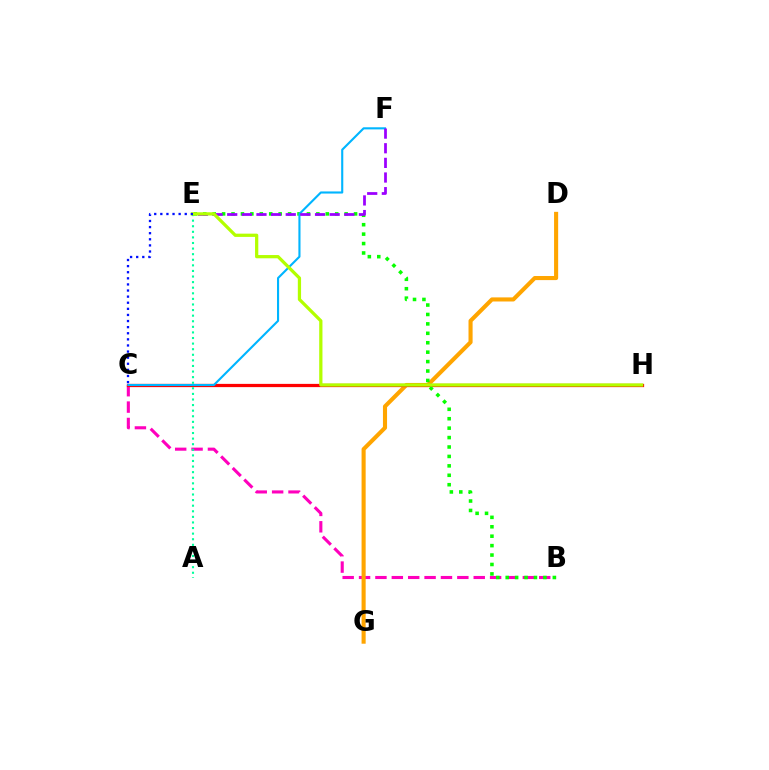{('B', 'C'): [{'color': '#ff00bd', 'line_style': 'dashed', 'thickness': 2.23}], ('D', 'G'): [{'color': '#ffa500', 'line_style': 'solid', 'thickness': 2.94}], ('C', 'H'): [{'color': '#ff0000', 'line_style': 'solid', 'thickness': 2.33}], ('B', 'E'): [{'color': '#08ff00', 'line_style': 'dotted', 'thickness': 2.56}], ('C', 'F'): [{'color': '#00b5ff', 'line_style': 'solid', 'thickness': 1.52}], ('E', 'F'): [{'color': '#9b00ff', 'line_style': 'dashed', 'thickness': 1.99}], ('A', 'E'): [{'color': '#00ff9d', 'line_style': 'dotted', 'thickness': 1.52}], ('E', 'H'): [{'color': '#b3ff00', 'line_style': 'solid', 'thickness': 2.34}], ('C', 'E'): [{'color': '#0010ff', 'line_style': 'dotted', 'thickness': 1.66}]}